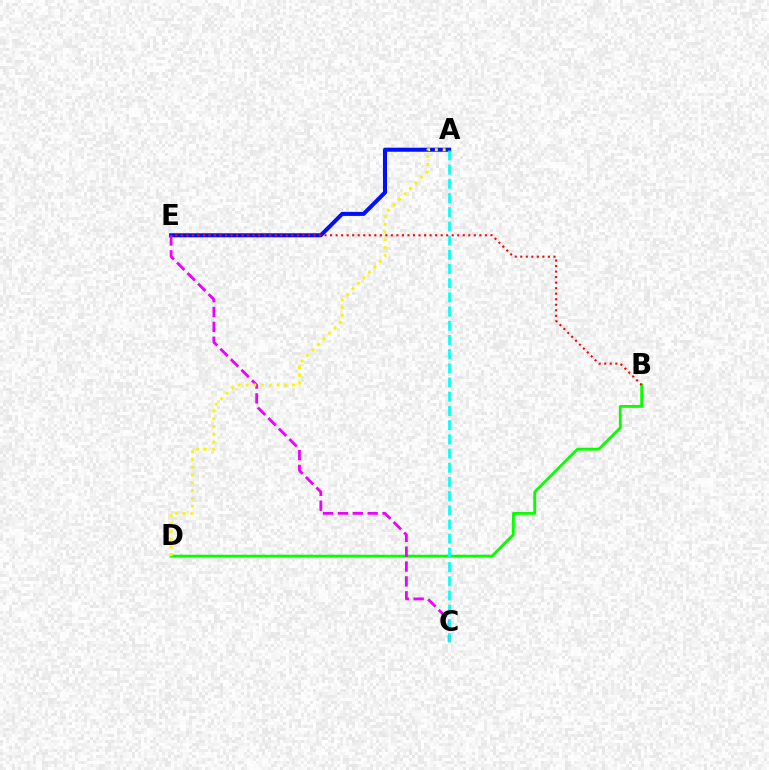{('A', 'E'): [{'color': '#0010ff', 'line_style': 'solid', 'thickness': 2.92}], ('B', 'D'): [{'color': '#08ff00', 'line_style': 'solid', 'thickness': 2.04}], ('C', 'E'): [{'color': '#ee00ff', 'line_style': 'dashed', 'thickness': 2.02}], ('A', 'D'): [{'color': '#fcf500', 'line_style': 'dotted', 'thickness': 2.11}], ('B', 'E'): [{'color': '#ff0000', 'line_style': 'dotted', 'thickness': 1.5}], ('A', 'C'): [{'color': '#00fff6', 'line_style': 'dashed', 'thickness': 1.93}]}